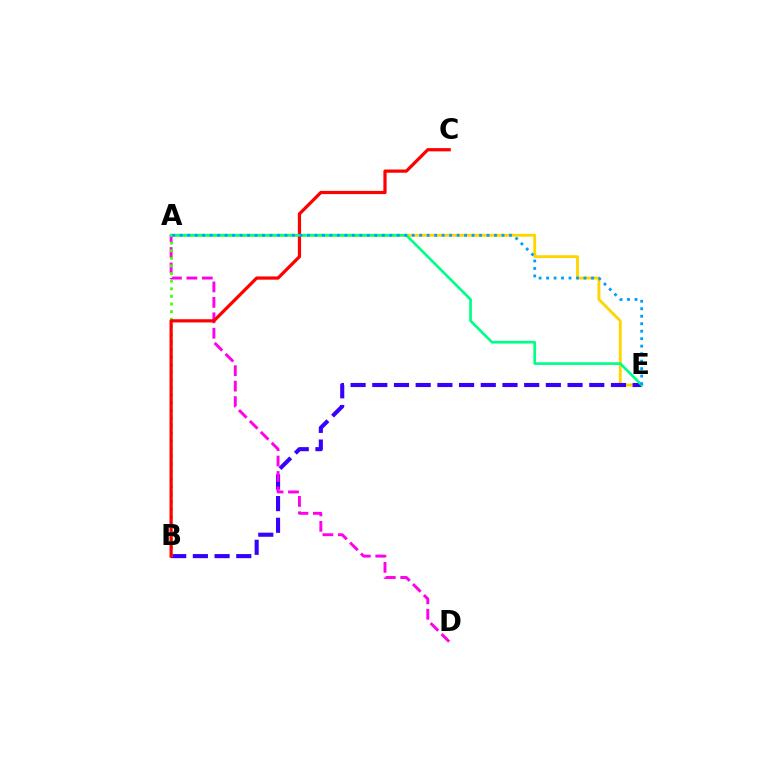{('A', 'E'): [{'color': '#ffd500', 'line_style': 'solid', 'thickness': 2.06}, {'color': '#00ff86', 'line_style': 'solid', 'thickness': 1.93}, {'color': '#009eff', 'line_style': 'dotted', 'thickness': 2.03}], ('B', 'E'): [{'color': '#3700ff', 'line_style': 'dashed', 'thickness': 2.95}], ('A', 'D'): [{'color': '#ff00ed', 'line_style': 'dashed', 'thickness': 2.1}], ('A', 'B'): [{'color': '#4fff00', 'line_style': 'dotted', 'thickness': 2.07}], ('B', 'C'): [{'color': '#ff0000', 'line_style': 'solid', 'thickness': 2.32}]}